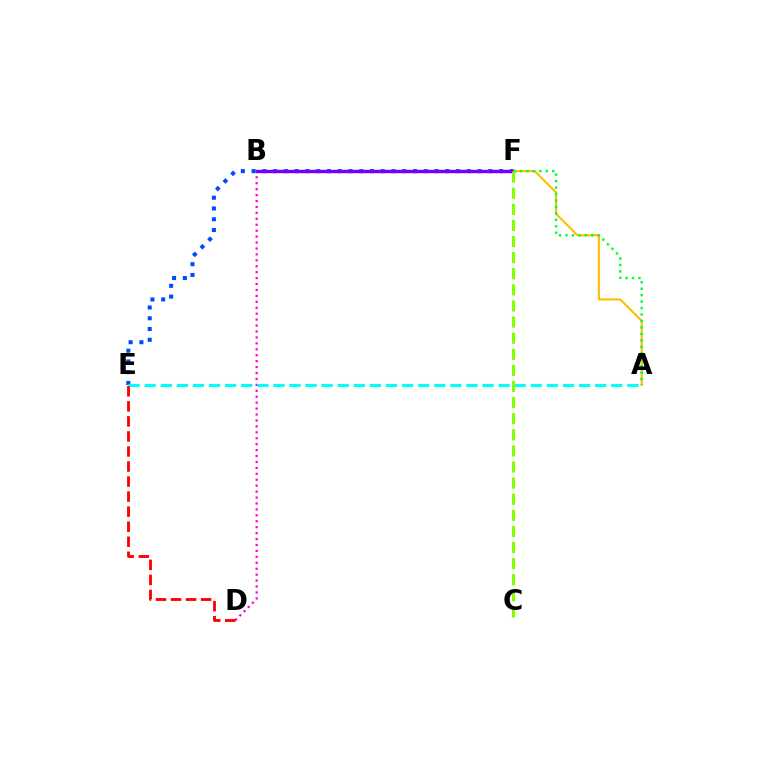{('A', 'B'): [{'color': '#ffbd00', 'line_style': 'solid', 'thickness': 1.51}], ('B', 'D'): [{'color': '#ff00cf', 'line_style': 'dotted', 'thickness': 1.61}], ('E', 'F'): [{'color': '#004bff', 'line_style': 'dotted', 'thickness': 2.92}], ('B', 'F'): [{'color': '#7200ff', 'line_style': 'solid', 'thickness': 2.45}], ('A', 'F'): [{'color': '#00ff39', 'line_style': 'dotted', 'thickness': 1.75}], ('A', 'E'): [{'color': '#00fff6', 'line_style': 'dashed', 'thickness': 2.19}], ('C', 'F'): [{'color': '#84ff00', 'line_style': 'dashed', 'thickness': 2.19}], ('D', 'E'): [{'color': '#ff0000', 'line_style': 'dashed', 'thickness': 2.04}]}